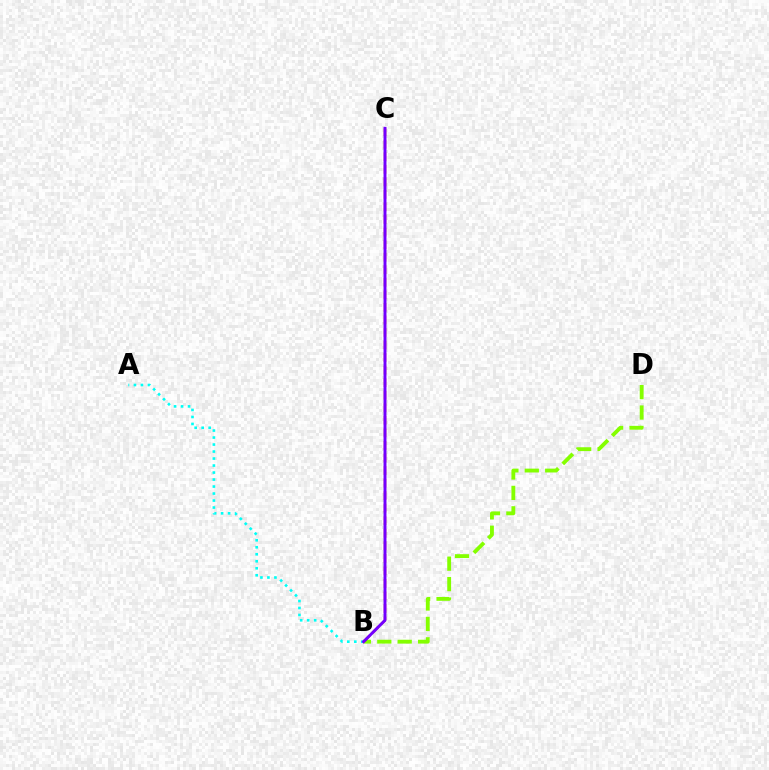{('A', 'B'): [{'color': '#00fff6', 'line_style': 'dotted', 'thickness': 1.9}], ('B', 'D'): [{'color': '#84ff00', 'line_style': 'dashed', 'thickness': 2.77}], ('B', 'C'): [{'color': '#ff0000', 'line_style': 'dashed', 'thickness': 1.7}, {'color': '#7200ff', 'line_style': 'solid', 'thickness': 2.1}]}